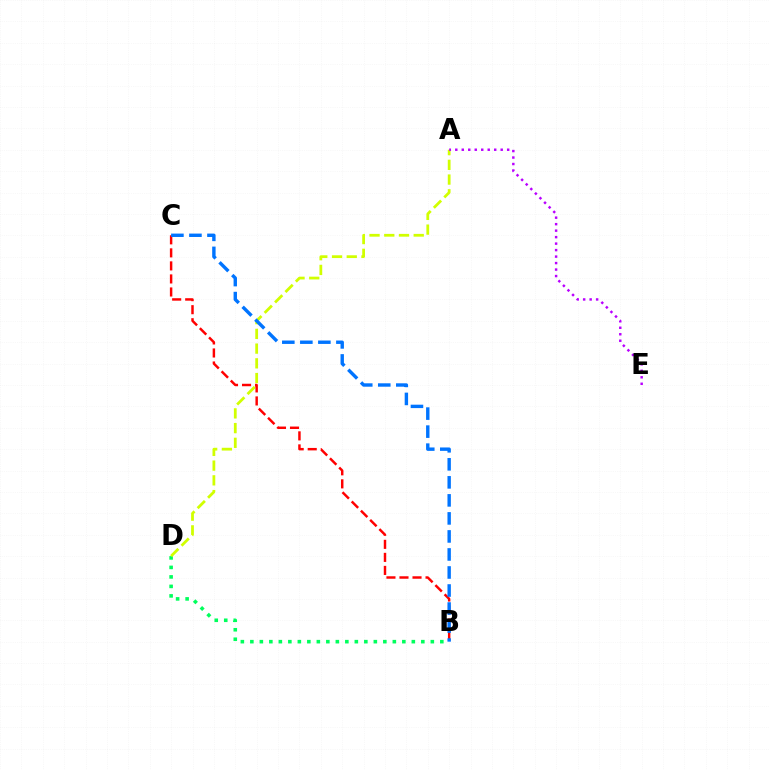{('B', 'D'): [{'color': '#00ff5c', 'line_style': 'dotted', 'thickness': 2.58}], ('A', 'D'): [{'color': '#d1ff00', 'line_style': 'dashed', 'thickness': 2.0}], ('B', 'C'): [{'color': '#ff0000', 'line_style': 'dashed', 'thickness': 1.77}, {'color': '#0074ff', 'line_style': 'dashed', 'thickness': 2.45}], ('A', 'E'): [{'color': '#b900ff', 'line_style': 'dotted', 'thickness': 1.76}]}